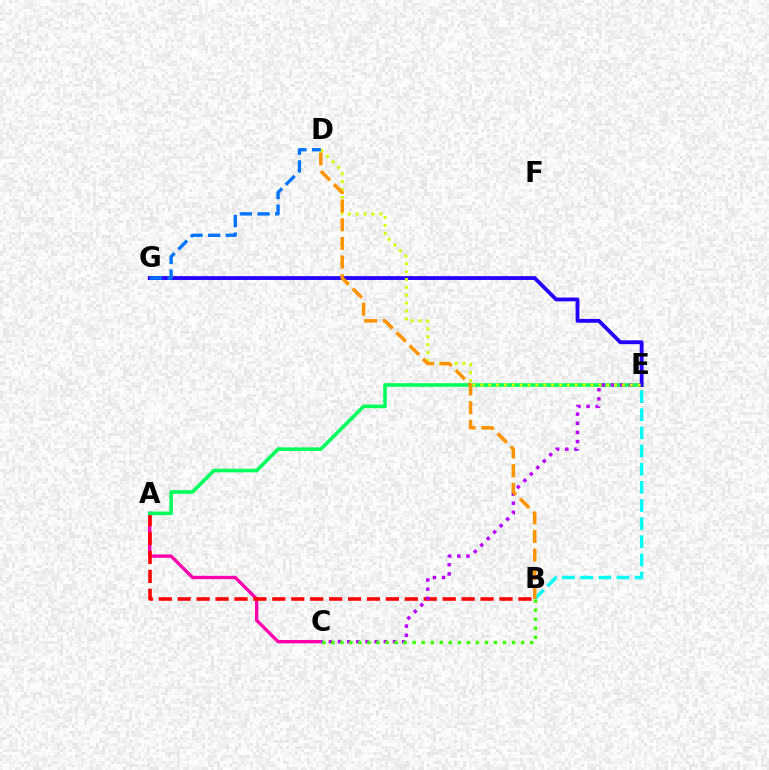{('A', 'C'): [{'color': '#ff00ac', 'line_style': 'solid', 'thickness': 2.4}], ('A', 'B'): [{'color': '#ff0000', 'line_style': 'dashed', 'thickness': 2.57}], ('A', 'E'): [{'color': '#00ff5c', 'line_style': 'solid', 'thickness': 2.59}], ('C', 'E'): [{'color': '#b900ff', 'line_style': 'dotted', 'thickness': 2.49}], ('E', 'G'): [{'color': '#2500ff', 'line_style': 'solid', 'thickness': 2.74}], ('D', 'E'): [{'color': '#d1ff00', 'line_style': 'dotted', 'thickness': 2.14}], ('B', 'E'): [{'color': '#00fff6', 'line_style': 'dashed', 'thickness': 2.47}], ('B', 'D'): [{'color': '#ff9400', 'line_style': 'dashed', 'thickness': 2.53}], ('B', 'C'): [{'color': '#3dff00', 'line_style': 'dotted', 'thickness': 2.45}], ('D', 'G'): [{'color': '#0074ff', 'line_style': 'dashed', 'thickness': 2.4}]}